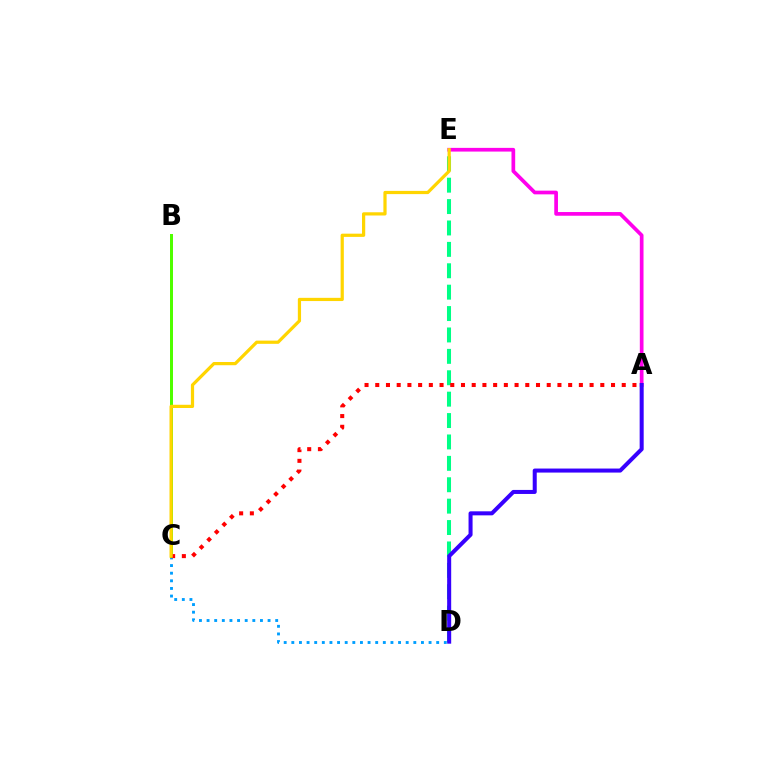{('D', 'E'): [{'color': '#00ff86', 'line_style': 'dashed', 'thickness': 2.91}], ('C', 'D'): [{'color': '#009eff', 'line_style': 'dotted', 'thickness': 2.07}], ('A', 'E'): [{'color': '#ff00ed', 'line_style': 'solid', 'thickness': 2.66}], ('B', 'C'): [{'color': '#4fff00', 'line_style': 'solid', 'thickness': 2.16}], ('A', 'D'): [{'color': '#3700ff', 'line_style': 'solid', 'thickness': 2.9}], ('A', 'C'): [{'color': '#ff0000', 'line_style': 'dotted', 'thickness': 2.91}], ('C', 'E'): [{'color': '#ffd500', 'line_style': 'solid', 'thickness': 2.32}]}